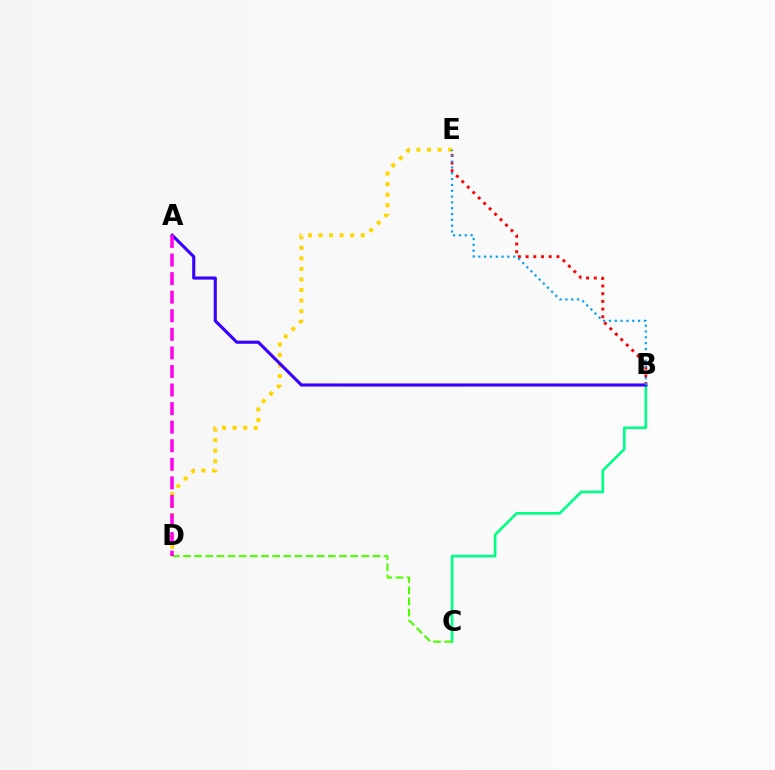{('D', 'E'): [{'color': '#ffd500', 'line_style': 'dotted', 'thickness': 2.87}], ('B', 'E'): [{'color': '#ff0000', 'line_style': 'dotted', 'thickness': 2.09}, {'color': '#009eff', 'line_style': 'dotted', 'thickness': 1.58}], ('B', 'C'): [{'color': '#00ff86', 'line_style': 'solid', 'thickness': 1.89}], ('A', 'B'): [{'color': '#3700ff', 'line_style': 'solid', 'thickness': 2.23}], ('C', 'D'): [{'color': '#4fff00', 'line_style': 'dashed', 'thickness': 1.51}], ('A', 'D'): [{'color': '#ff00ed', 'line_style': 'dashed', 'thickness': 2.52}]}